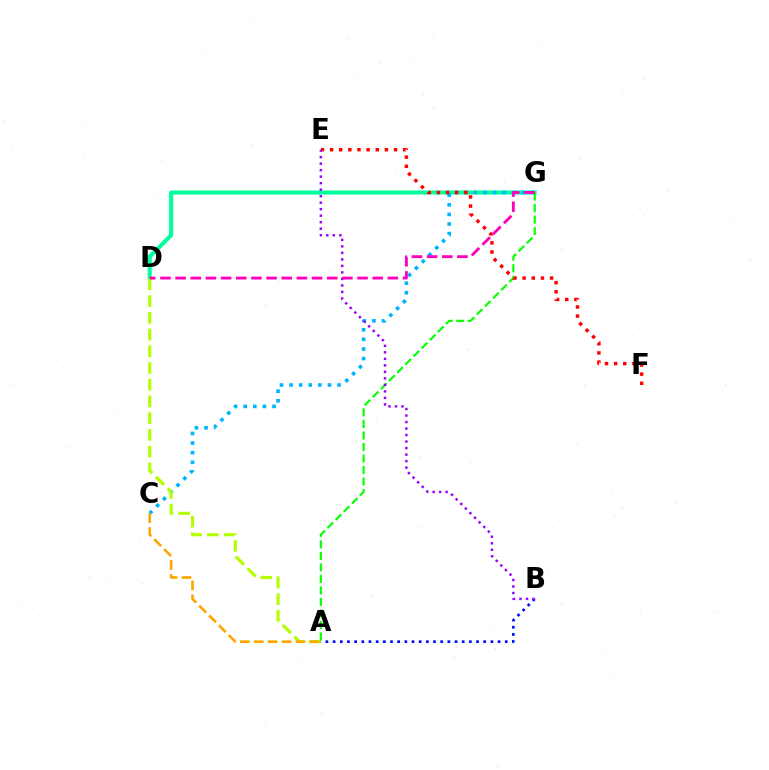{('D', 'G'): [{'color': '#00ff9d', 'line_style': 'solid', 'thickness': 2.92}, {'color': '#ff00bd', 'line_style': 'dashed', 'thickness': 2.06}], ('C', 'G'): [{'color': '#00b5ff', 'line_style': 'dotted', 'thickness': 2.61}], ('A', 'D'): [{'color': '#b3ff00', 'line_style': 'dashed', 'thickness': 2.27}], ('A', 'G'): [{'color': '#08ff00', 'line_style': 'dashed', 'thickness': 1.56}], ('E', 'F'): [{'color': '#ff0000', 'line_style': 'dotted', 'thickness': 2.48}], ('A', 'B'): [{'color': '#0010ff', 'line_style': 'dotted', 'thickness': 1.95}], ('B', 'E'): [{'color': '#9b00ff', 'line_style': 'dotted', 'thickness': 1.77}], ('A', 'C'): [{'color': '#ffa500', 'line_style': 'dashed', 'thickness': 1.89}]}